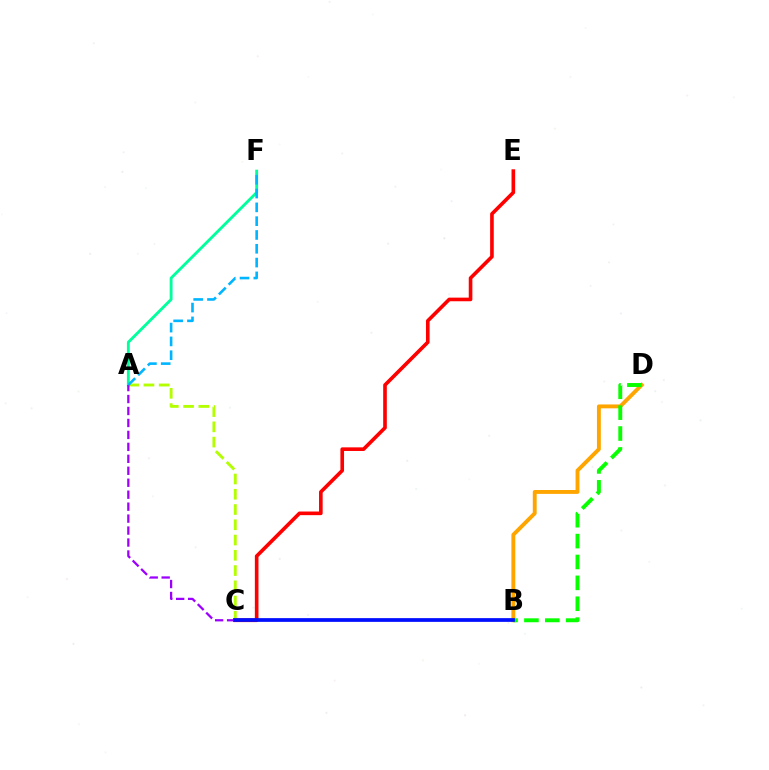{('B', 'C'): [{'color': '#ff00bd', 'line_style': 'solid', 'thickness': 1.56}, {'color': '#0010ff', 'line_style': 'solid', 'thickness': 2.68}], ('B', 'D'): [{'color': '#ffa500', 'line_style': 'solid', 'thickness': 2.8}, {'color': '#08ff00', 'line_style': 'dashed', 'thickness': 2.84}], ('A', 'C'): [{'color': '#b3ff00', 'line_style': 'dashed', 'thickness': 2.07}, {'color': '#9b00ff', 'line_style': 'dashed', 'thickness': 1.62}], ('A', 'F'): [{'color': '#00ff9d', 'line_style': 'solid', 'thickness': 2.06}, {'color': '#00b5ff', 'line_style': 'dashed', 'thickness': 1.88}], ('C', 'E'): [{'color': '#ff0000', 'line_style': 'solid', 'thickness': 2.61}]}